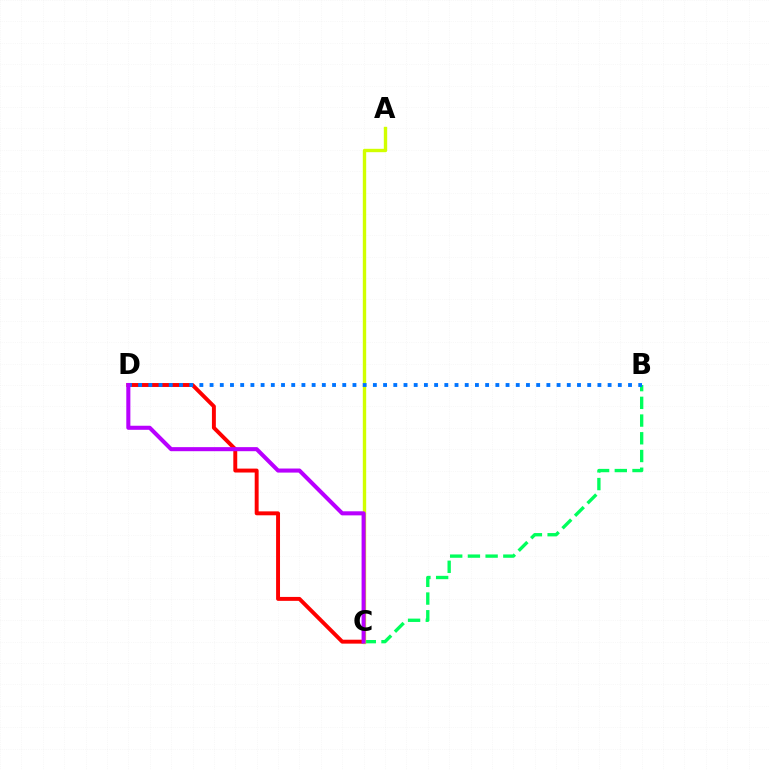{('B', 'C'): [{'color': '#00ff5c', 'line_style': 'dashed', 'thickness': 2.41}], ('C', 'D'): [{'color': '#ff0000', 'line_style': 'solid', 'thickness': 2.83}, {'color': '#b900ff', 'line_style': 'solid', 'thickness': 2.93}], ('A', 'C'): [{'color': '#d1ff00', 'line_style': 'solid', 'thickness': 2.43}], ('B', 'D'): [{'color': '#0074ff', 'line_style': 'dotted', 'thickness': 2.77}]}